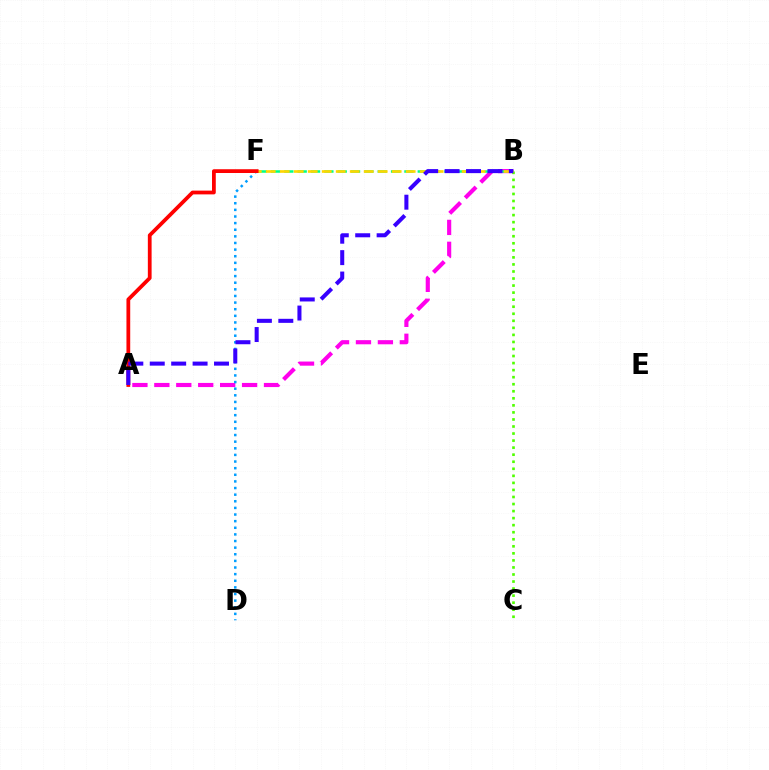{('A', 'B'): [{'color': '#ff00ed', 'line_style': 'dashed', 'thickness': 2.98}, {'color': '#3700ff', 'line_style': 'dashed', 'thickness': 2.91}], ('D', 'F'): [{'color': '#009eff', 'line_style': 'dotted', 'thickness': 1.8}], ('B', 'F'): [{'color': '#00ff86', 'line_style': 'dashed', 'thickness': 1.81}, {'color': '#ffd500', 'line_style': 'dashed', 'thickness': 1.9}], ('B', 'C'): [{'color': '#4fff00', 'line_style': 'dotted', 'thickness': 1.91}], ('A', 'F'): [{'color': '#ff0000', 'line_style': 'solid', 'thickness': 2.71}]}